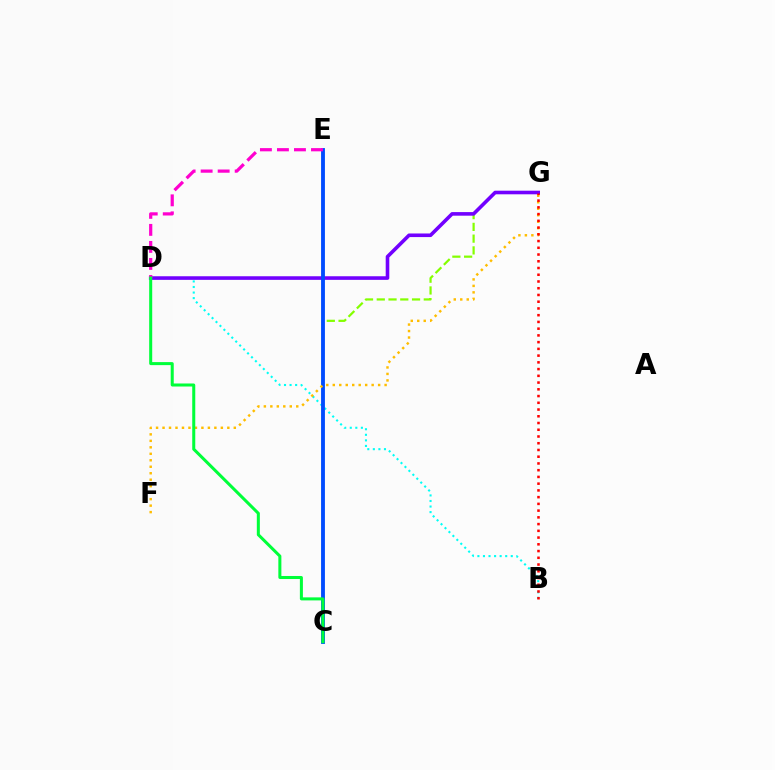{('C', 'G'): [{'color': '#84ff00', 'line_style': 'dashed', 'thickness': 1.6}], ('B', 'D'): [{'color': '#00fff6', 'line_style': 'dotted', 'thickness': 1.51}], ('D', 'G'): [{'color': '#7200ff', 'line_style': 'solid', 'thickness': 2.59}], ('C', 'E'): [{'color': '#004bff', 'line_style': 'solid', 'thickness': 2.77}], ('D', 'E'): [{'color': '#ff00cf', 'line_style': 'dashed', 'thickness': 2.31}], ('F', 'G'): [{'color': '#ffbd00', 'line_style': 'dotted', 'thickness': 1.76}], ('B', 'G'): [{'color': '#ff0000', 'line_style': 'dotted', 'thickness': 1.83}], ('C', 'D'): [{'color': '#00ff39', 'line_style': 'solid', 'thickness': 2.18}]}